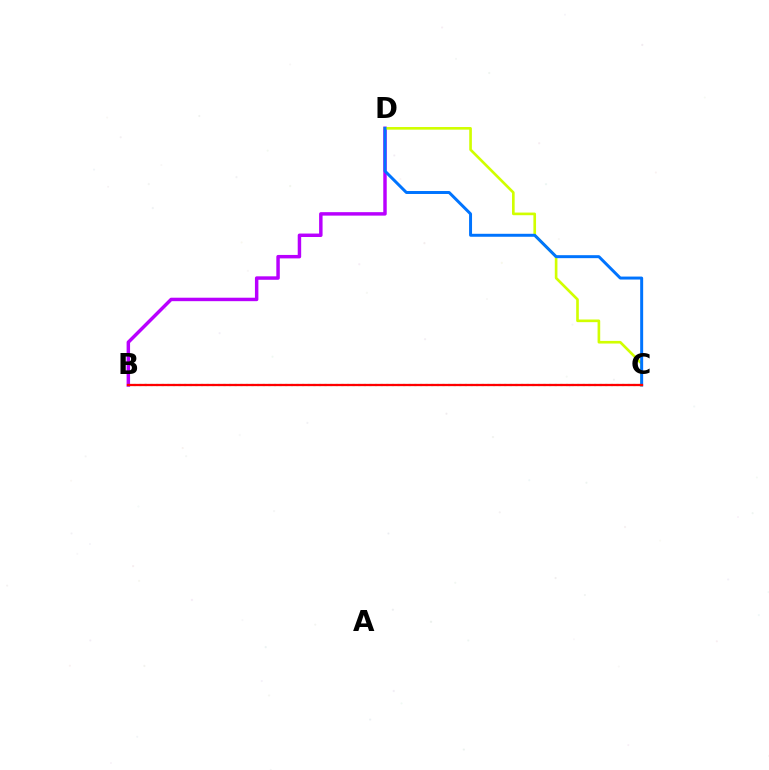{('B', 'D'): [{'color': '#b900ff', 'line_style': 'solid', 'thickness': 2.49}], ('C', 'D'): [{'color': '#d1ff00', 'line_style': 'solid', 'thickness': 1.9}, {'color': '#0074ff', 'line_style': 'solid', 'thickness': 2.14}], ('B', 'C'): [{'color': '#00ff5c', 'line_style': 'dotted', 'thickness': 1.53}, {'color': '#ff0000', 'line_style': 'solid', 'thickness': 1.64}]}